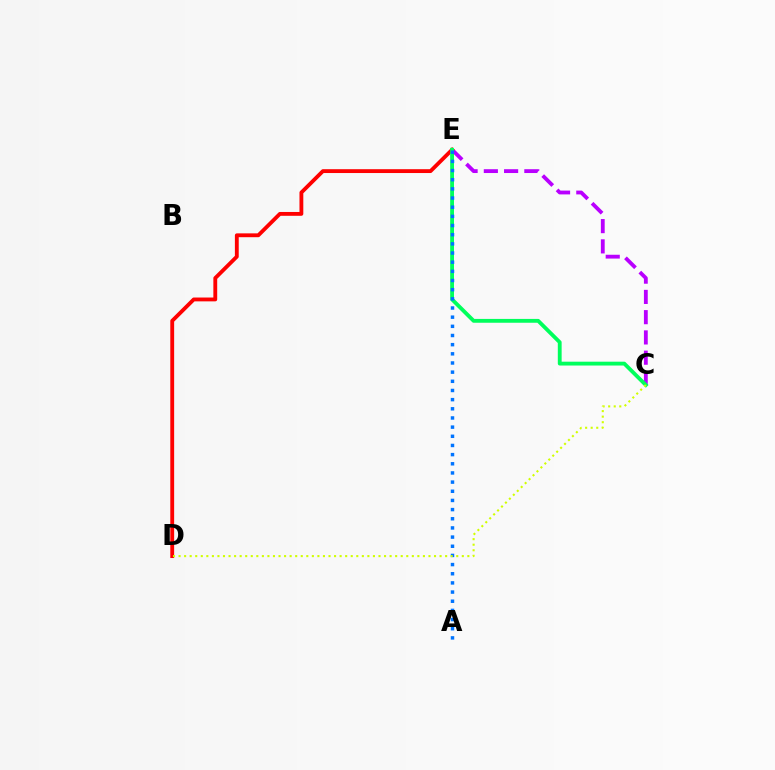{('C', 'E'): [{'color': '#b900ff', 'line_style': 'dashed', 'thickness': 2.75}, {'color': '#00ff5c', 'line_style': 'solid', 'thickness': 2.76}], ('D', 'E'): [{'color': '#ff0000', 'line_style': 'solid', 'thickness': 2.76}], ('A', 'E'): [{'color': '#0074ff', 'line_style': 'dotted', 'thickness': 2.49}], ('C', 'D'): [{'color': '#d1ff00', 'line_style': 'dotted', 'thickness': 1.51}]}